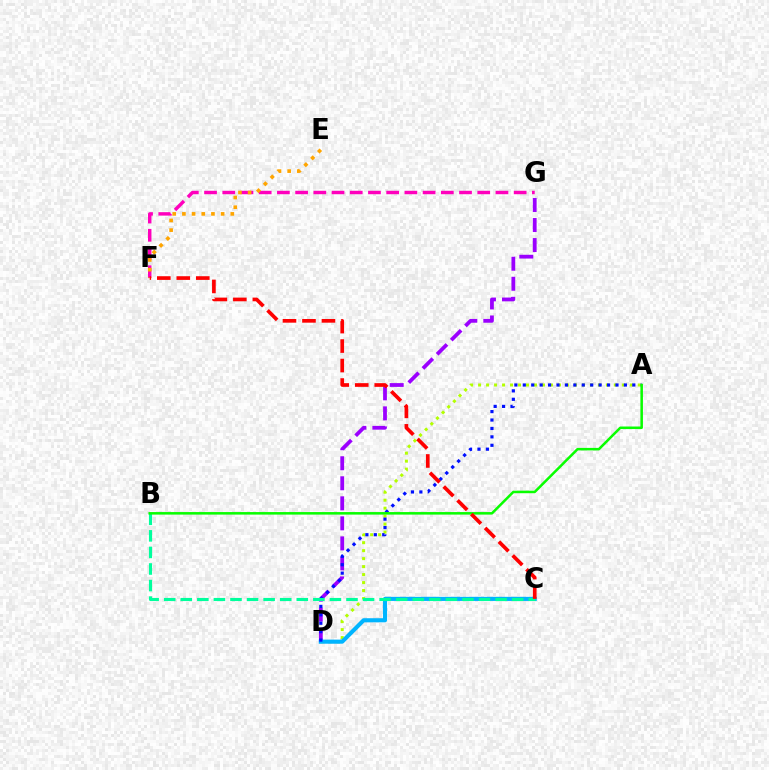{('A', 'D'): [{'color': '#b3ff00', 'line_style': 'dotted', 'thickness': 2.17}, {'color': '#0010ff', 'line_style': 'dotted', 'thickness': 2.29}], ('D', 'G'): [{'color': '#9b00ff', 'line_style': 'dashed', 'thickness': 2.72}], ('F', 'G'): [{'color': '#ff00bd', 'line_style': 'dashed', 'thickness': 2.47}], ('E', 'F'): [{'color': '#ffa500', 'line_style': 'dotted', 'thickness': 2.63}], ('C', 'D'): [{'color': '#00b5ff', 'line_style': 'solid', 'thickness': 2.96}], ('B', 'C'): [{'color': '#00ff9d', 'line_style': 'dashed', 'thickness': 2.25}], ('A', 'B'): [{'color': '#08ff00', 'line_style': 'solid', 'thickness': 1.82}], ('C', 'F'): [{'color': '#ff0000', 'line_style': 'dashed', 'thickness': 2.65}]}